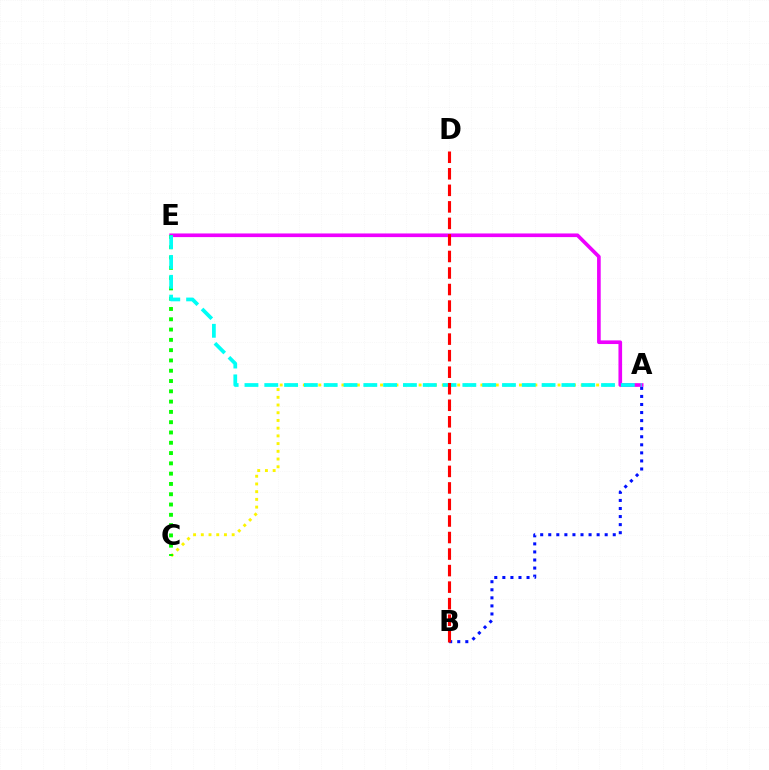{('A', 'C'): [{'color': '#fcf500', 'line_style': 'dotted', 'thickness': 2.1}], ('A', 'E'): [{'color': '#ee00ff', 'line_style': 'solid', 'thickness': 2.62}, {'color': '#00fff6', 'line_style': 'dashed', 'thickness': 2.69}], ('A', 'B'): [{'color': '#0010ff', 'line_style': 'dotted', 'thickness': 2.19}], ('C', 'E'): [{'color': '#08ff00', 'line_style': 'dotted', 'thickness': 2.8}], ('B', 'D'): [{'color': '#ff0000', 'line_style': 'dashed', 'thickness': 2.25}]}